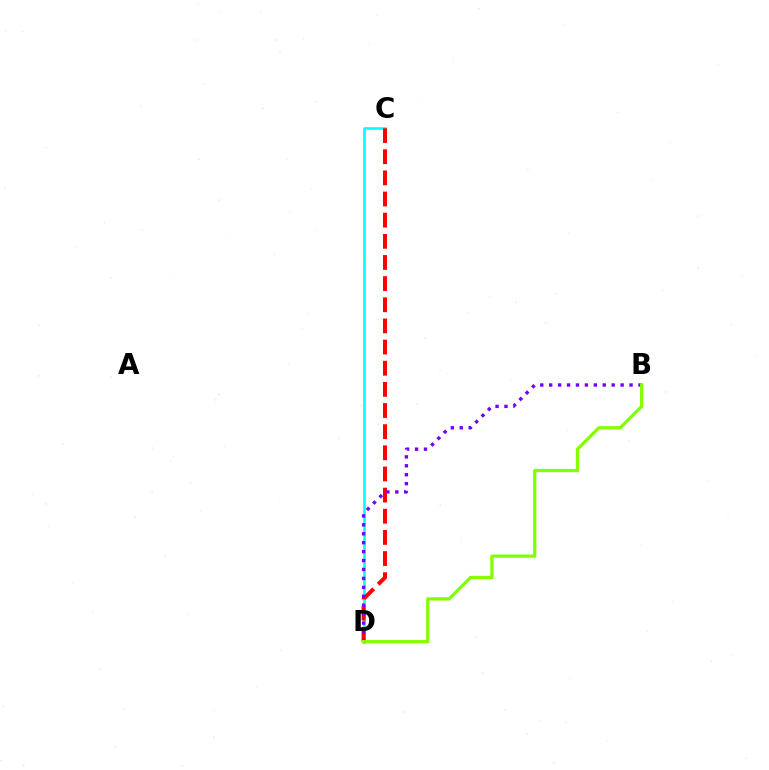{('C', 'D'): [{'color': '#00fff6', 'line_style': 'solid', 'thickness': 1.87}, {'color': '#ff0000', 'line_style': 'dashed', 'thickness': 2.87}], ('B', 'D'): [{'color': '#7200ff', 'line_style': 'dotted', 'thickness': 2.43}, {'color': '#84ff00', 'line_style': 'solid', 'thickness': 2.36}]}